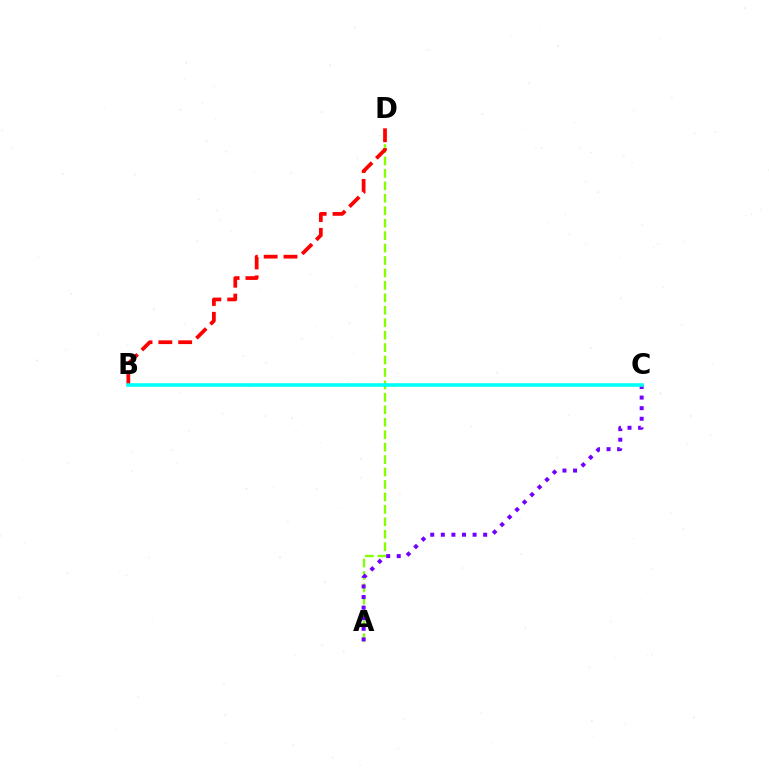{('A', 'D'): [{'color': '#84ff00', 'line_style': 'dashed', 'thickness': 1.69}], ('B', 'D'): [{'color': '#ff0000', 'line_style': 'dashed', 'thickness': 2.69}], ('A', 'C'): [{'color': '#7200ff', 'line_style': 'dotted', 'thickness': 2.88}], ('B', 'C'): [{'color': '#00fff6', 'line_style': 'solid', 'thickness': 2.59}]}